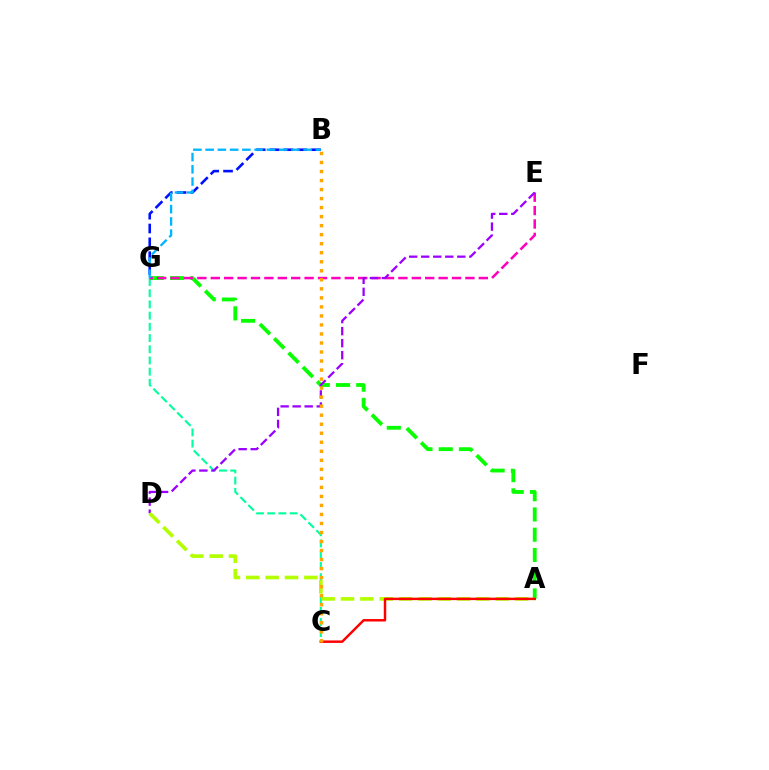{('B', 'G'): [{'color': '#0010ff', 'line_style': 'dashed', 'thickness': 1.88}, {'color': '#00b5ff', 'line_style': 'dashed', 'thickness': 1.66}], ('C', 'G'): [{'color': '#00ff9d', 'line_style': 'dashed', 'thickness': 1.52}], ('A', 'G'): [{'color': '#08ff00', 'line_style': 'dashed', 'thickness': 2.75}], ('E', 'G'): [{'color': '#ff00bd', 'line_style': 'dashed', 'thickness': 1.82}], ('D', 'E'): [{'color': '#9b00ff', 'line_style': 'dashed', 'thickness': 1.63}], ('A', 'D'): [{'color': '#b3ff00', 'line_style': 'dashed', 'thickness': 2.63}], ('A', 'C'): [{'color': '#ff0000', 'line_style': 'solid', 'thickness': 1.77}], ('B', 'C'): [{'color': '#ffa500', 'line_style': 'dotted', 'thickness': 2.45}]}